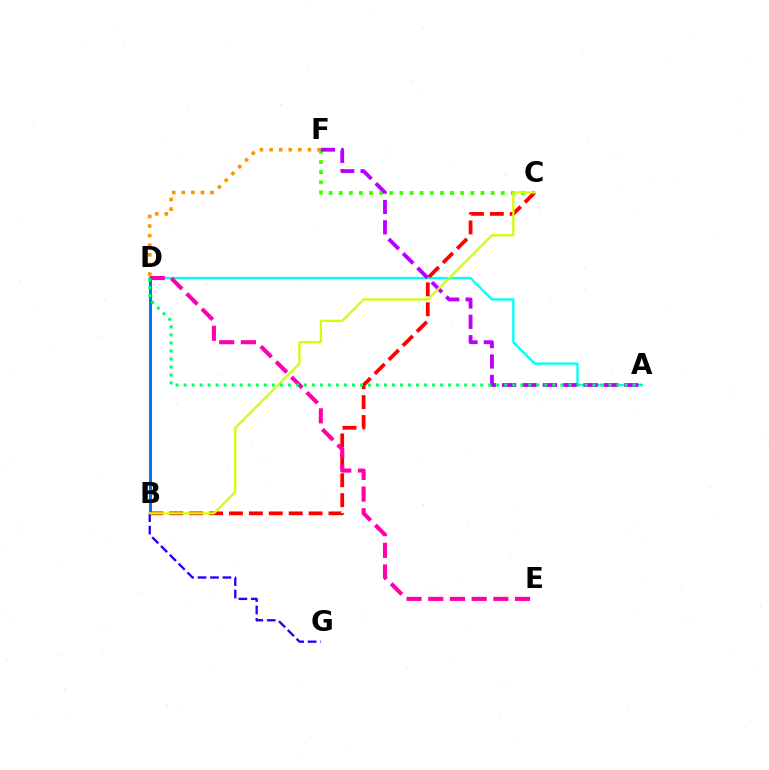{('D', 'F'): [{'color': '#ff9400', 'line_style': 'dotted', 'thickness': 2.61}], ('C', 'F'): [{'color': '#3dff00', 'line_style': 'dotted', 'thickness': 2.75}], ('A', 'D'): [{'color': '#00fff6', 'line_style': 'solid', 'thickness': 1.69}, {'color': '#00ff5c', 'line_style': 'dotted', 'thickness': 2.18}], ('A', 'F'): [{'color': '#b900ff', 'line_style': 'dashed', 'thickness': 2.77}], ('B', 'D'): [{'color': '#0074ff', 'line_style': 'solid', 'thickness': 2.16}], ('B', 'C'): [{'color': '#ff0000', 'line_style': 'dashed', 'thickness': 2.7}, {'color': '#d1ff00', 'line_style': 'solid', 'thickness': 1.63}], ('B', 'G'): [{'color': '#2500ff', 'line_style': 'dashed', 'thickness': 1.69}], ('D', 'E'): [{'color': '#ff00ac', 'line_style': 'dashed', 'thickness': 2.95}]}